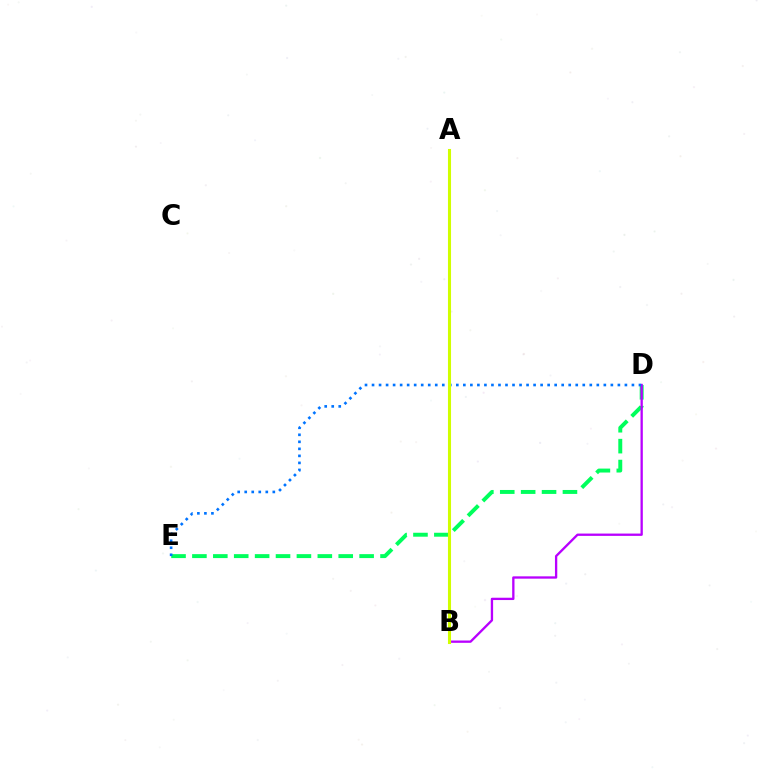{('D', 'E'): [{'color': '#00ff5c', 'line_style': 'dashed', 'thickness': 2.84}, {'color': '#0074ff', 'line_style': 'dotted', 'thickness': 1.91}], ('A', 'B'): [{'color': '#ff0000', 'line_style': 'dotted', 'thickness': 2.1}, {'color': '#d1ff00', 'line_style': 'solid', 'thickness': 2.22}], ('B', 'D'): [{'color': '#b900ff', 'line_style': 'solid', 'thickness': 1.67}]}